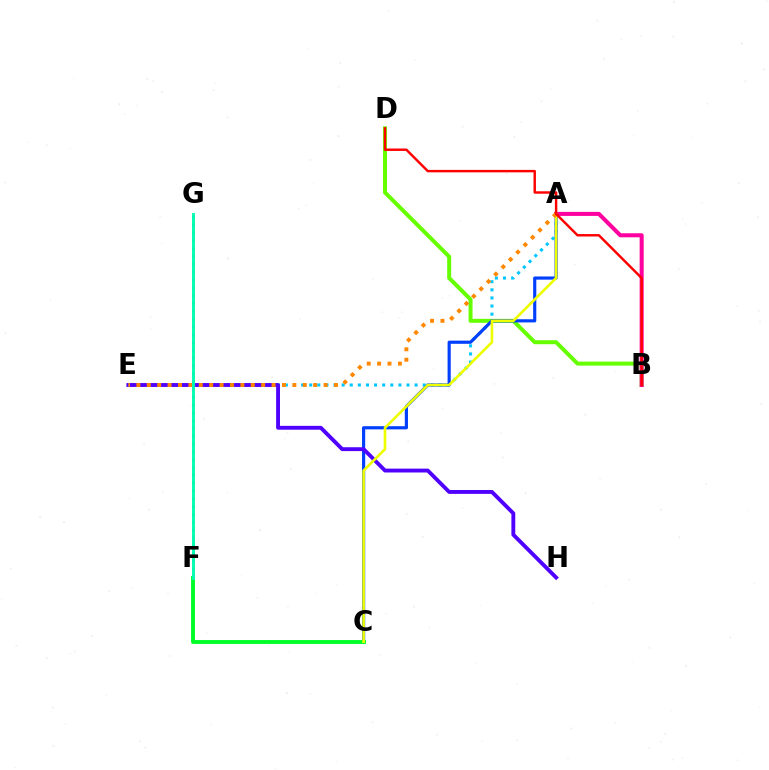{('A', 'E'): [{'color': '#00c7ff', 'line_style': 'dotted', 'thickness': 2.2}, {'color': '#ff8800', 'line_style': 'dotted', 'thickness': 2.83}], ('B', 'D'): [{'color': '#66ff00', 'line_style': 'solid', 'thickness': 2.87}, {'color': '#ff0000', 'line_style': 'solid', 'thickness': 1.75}], ('A', 'C'): [{'color': '#003fff', 'line_style': 'solid', 'thickness': 2.28}, {'color': '#eeff00', 'line_style': 'solid', 'thickness': 1.89}], ('C', 'F'): [{'color': '#00ff27', 'line_style': 'solid', 'thickness': 2.8}], ('E', 'H'): [{'color': '#4f00ff', 'line_style': 'solid', 'thickness': 2.78}], ('A', 'B'): [{'color': '#ff00a0', 'line_style': 'solid', 'thickness': 2.91}], ('F', 'G'): [{'color': '#d600ff', 'line_style': 'dotted', 'thickness': 2.12}, {'color': '#00ffaf', 'line_style': 'solid', 'thickness': 2.08}]}